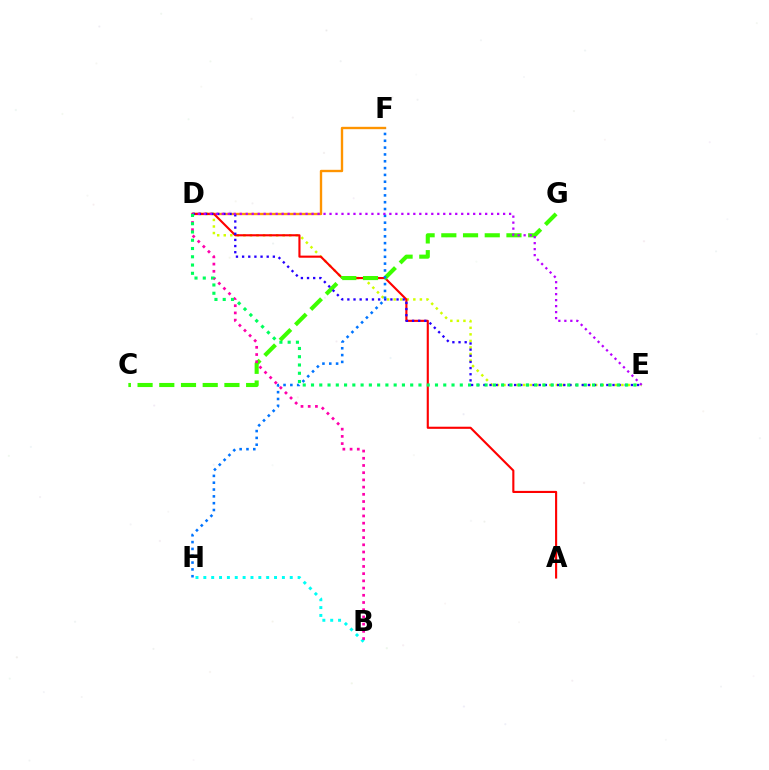{('D', 'F'): [{'color': '#ff9400', 'line_style': 'solid', 'thickness': 1.7}], ('D', 'E'): [{'color': '#d1ff00', 'line_style': 'dotted', 'thickness': 1.78}, {'color': '#2500ff', 'line_style': 'dotted', 'thickness': 1.67}, {'color': '#b900ff', 'line_style': 'dotted', 'thickness': 1.63}, {'color': '#00ff5c', 'line_style': 'dotted', 'thickness': 2.25}], ('A', 'D'): [{'color': '#ff0000', 'line_style': 'solid', 'thickness': 1.53}], ('C', 'G'): [{'color': '#3dff00', 'line_style': 'dashed', 'thickness': 2.95}], ('B', 'H'): [{'color': '#00fff6', 'line_style': 'dotted', 'thickness': 2.13}], ('F', 'H'): [{'color': '#0074ff', 'line_style': 'dotted', 'thickness': 1.85}], ('B', 'D'): [{'color': '#ff00ac', 'line_style': 'dotted', 'thickness': 1.96}]}